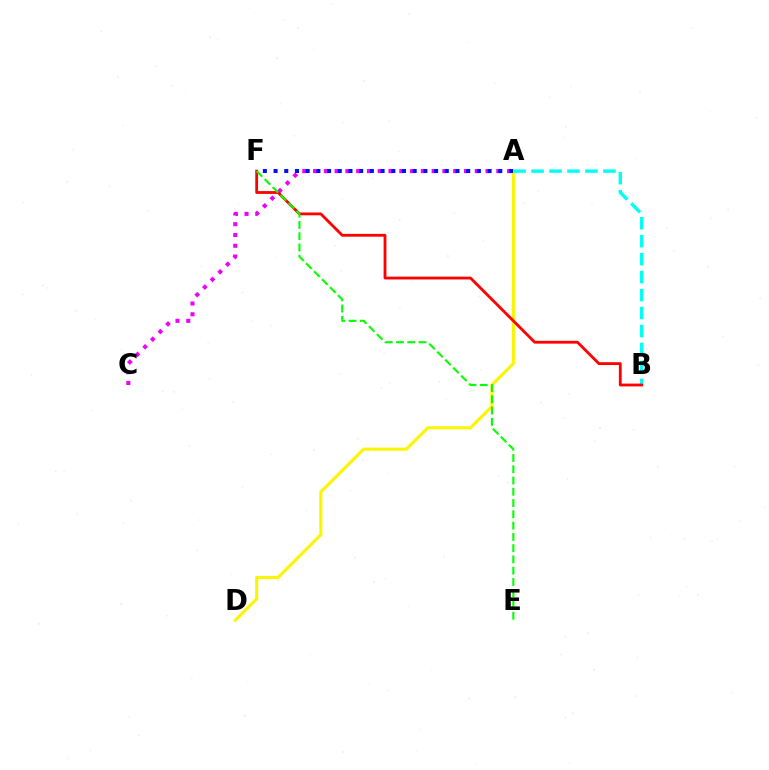{('A', 'D'): [{'color': '#fcf500', 'line_style': 'solid', 'thickness': 2.23}], ('A', 'B'): [{'color': '#00fff6', 'line_style': 'dashed', 'thickness': 2.44}], ('A', 'C'): [{'color': '#ee00ff', 'line_style': 'dotted', 'thickness': 2.93}], ('B', 'F'): [{'color': '#ff0000', 'line_style': 'solid', 'thickness': 2.03}], ('A', 'F'): [{'color': '#0010ff', 'line_style': 'dotted', 'thickness': 2.91}], ('E', 'F'): [{'color': '#08ff00', 'line_style': 'dashed', 'thickness': 1.53}]}